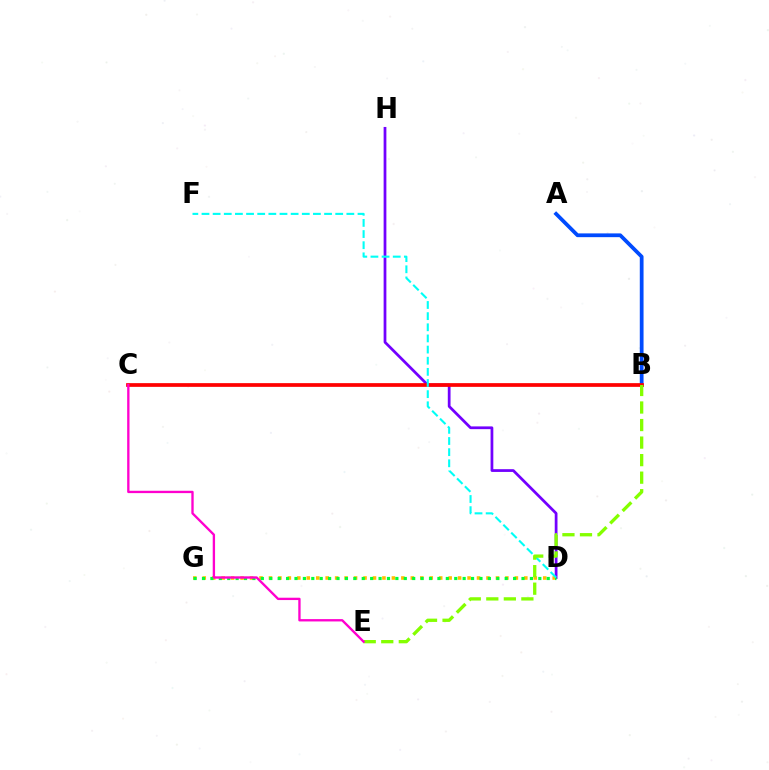{('A', 'B'): [{'color': '#004bff', 'line_style': 'solid', 'thickness': 2.71}], ('D', 'H'): [{'color': '#7200ff', 'line_style': 'solid', 'thickness': 1.98}], ('D', 'G'): [{'color': '#ffbd00', 'line_style': 'dotted', 'thickness': 2.57}, {'color': '#00ff39', 'line_style': 'dotted', 'thickness': 2.28}], ('B', 'C'): [{'color': '#ff0000', 'line_style': 'solid', 'thickness': 2.68}], ('D', 'F'): [{'color': '#00fff6', 'line_style': 'dashed', 'thickness': 1.51}], ('B', 'E'): [{'color': '#84ff00', 'line_style': 'dashed', 'thickness': 2.38}], ('C', 'E'): [{'color': '#ff00cf', 'line_style': 'solid', 'thickness': 1.69}]}